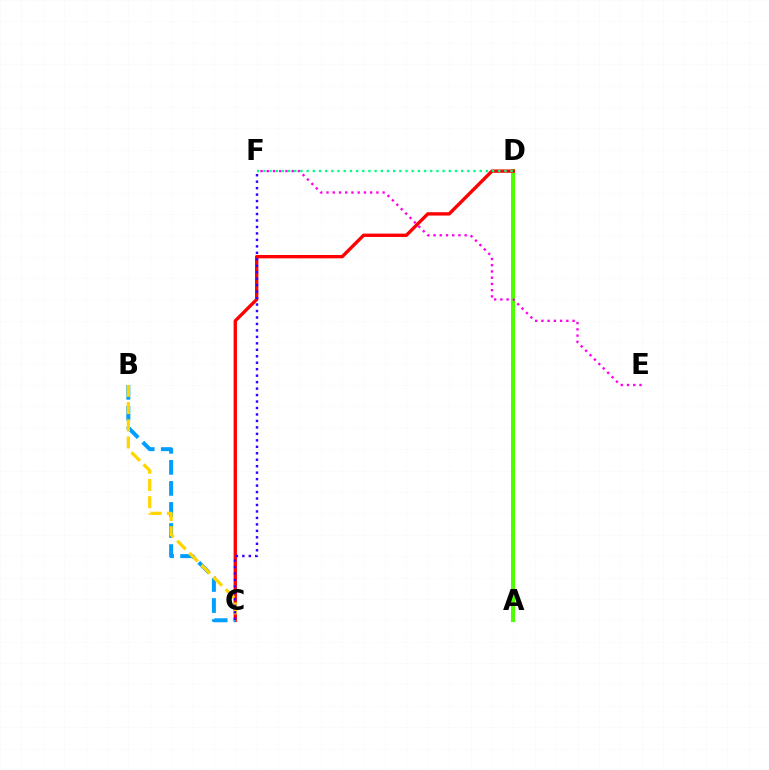{('A', 'D'): [{'color': '#4fff00', 'line_style': 'solid', 'thickness': 2.93}], ('C', 'D'): [{'color': '#ff0000', 'line_style': 'solid', 'thickness': 2.41}], ('B', 'C'): [{'color': '#009eff', 'line_style': 'dashed', 'thickness': 2.86}, {'color': '#ffd500', 'line_style': 'dashed', 'thickness': 2.33}], ('C', 'F'): [{'color': '#3700ff', 'line_style': 'dotted', 'thickness': 1.76}], ('E', 'F'): [{'color': '#ff00ed', 'line_style': 'dotted', 'thickness': 1.69}], ('D', 'F'): [{'color': '#00ff86', 'line_style': 'dotted', 'thickness': 1.68}]}